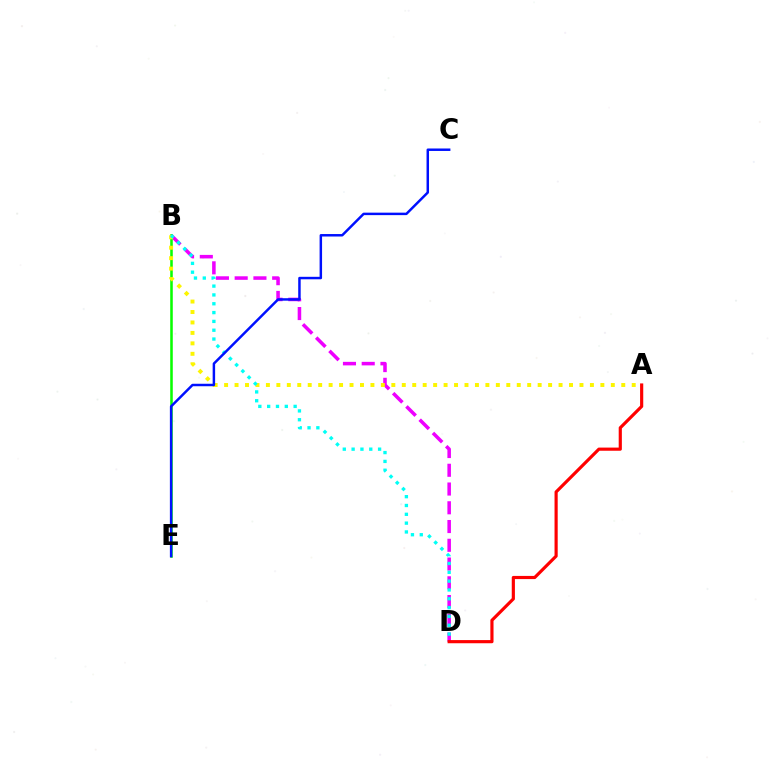{('B', 'D'): [{'color': '#ee00ff', 'line_style': 'dashed', 'thickness': 2.55}, {'color': '#00fff6', 'line_style': 'dotted', 'thickness': 2.4}], ('B', 'E'): [{'color': '#08ff00', 'line_style': 'solid', 'thickness': 1.83}], ('A', 'B'): [{'color': '#fcf500', 'line_style': 'dotted', 'thickness': 2.84}], ('C', 'E'): [{'color': '#0010ff', 'line_style': 'solid', 'thickness': 1.78}], ('A', 'D'): [{'color': '#ff0000', 'line_style': 'solid', 'thickness': 2.28}]}